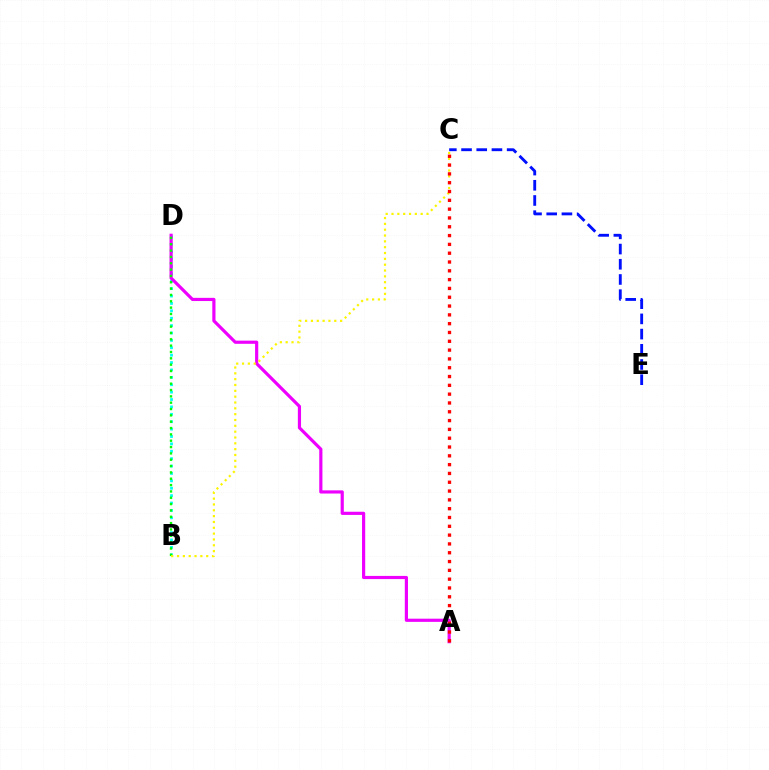{('B', 'D'): [{'color': '#00fff6', 'line_style': 'dotted', 'thickness': 2.01}, {'color': '#08ff00', 'line_style': 'dotted', 'thickness': 1.72}], ('A', 'D'): [{'color': '#ee00ff', 'line_style': 'solid', 'thickness': 2.29}], ('B', 'C'): [{'color': '#fcf500', 'line_style': 'dotted', 'thickness': 1.58}], ('C', 'E'): [{'color': '#0010ff', 'line_style': 'dashed', 'thickness': 2.07}], ('A', 'C'): [{'color': '#ff0000', 'line_style': 'dotted', 'thickness': 2.39}]}